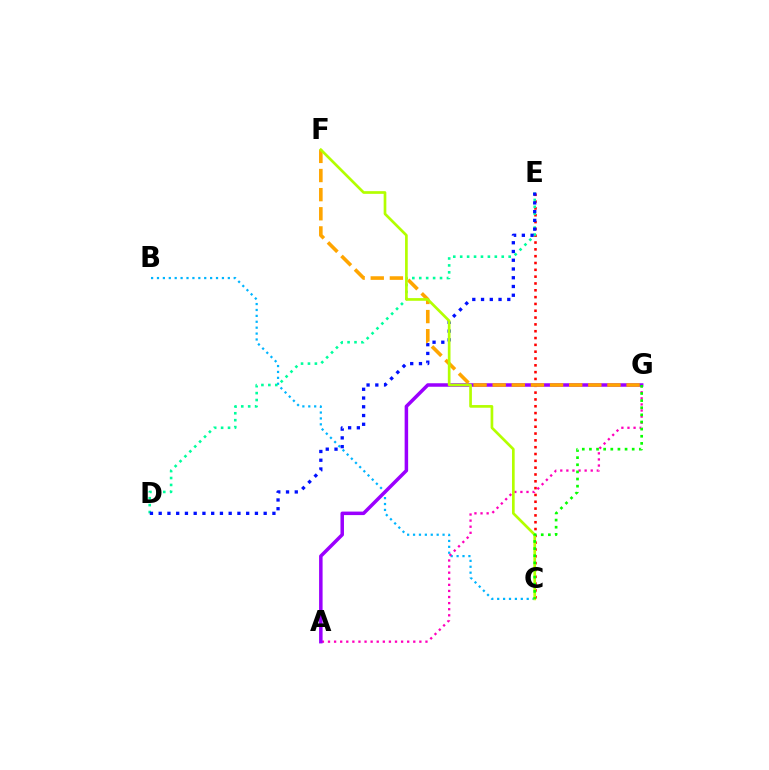{('C', 'E'): [{'color': '#ff0000', 'line_style': 'dotted', 'thickness': 1.85}], ('B', 'C'): [{'color': '#00b5ff', 'line_style': 'dotted', 'thickness': 1.6}], ('A', 'G'): [{'color': '#ff00bd', 'line_style': 'dotted', 'thickness': 1.65}, {'color': '#9b00ff', 'line_style': 'solid', 'thickness': 2.52}], ('D', 'E'): [{'color': '#00ff9d', 'line_style': 'dotted', 'thickness': 1.88}, {'color': '#0010ff', 'line_style': 'dotted', 'thickness': 2.38}], ('F', 'G'): [{'color': '#ffa500', 'line_style': 'dashed', 'thickness': 2.6}], ('C', 'F'): [{'color': '#b3ff00', 'line_style': 'solid', 'thickness': 1.93}], ('C', 'G'): [{'color': '#08ff00', 'line_style': 'dotted', 'thickness': 1.94}]}